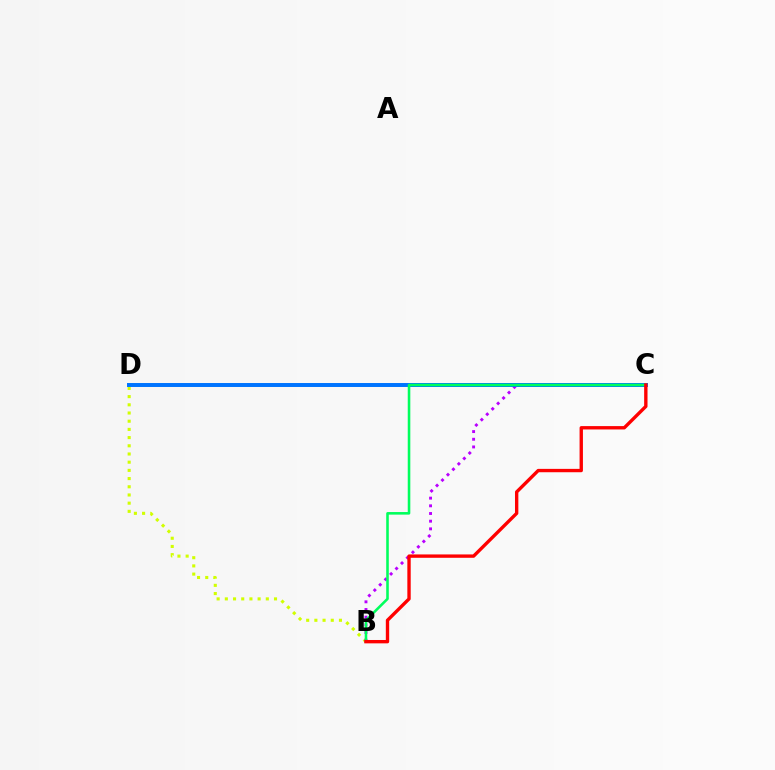{('B', 'D'): [{'color': '#d1ff00', 'line_style': 'dotted', 'thickness': 2.23}], ('B', 'C'): [{'color': '#b900ff', 'line_style': 'dotted', 'thickness': 2.09}, {'color': '#00ff5c', 'line_style': 'solid', 'thickness': 1.86}, {'color': '#ff0000', 'line_style': 'solid', 'thickness': 2.42}], ('C', 'D'): [{'color': '#0074ff', 'line_style': 'solid', 'thickness': 2.85}]}